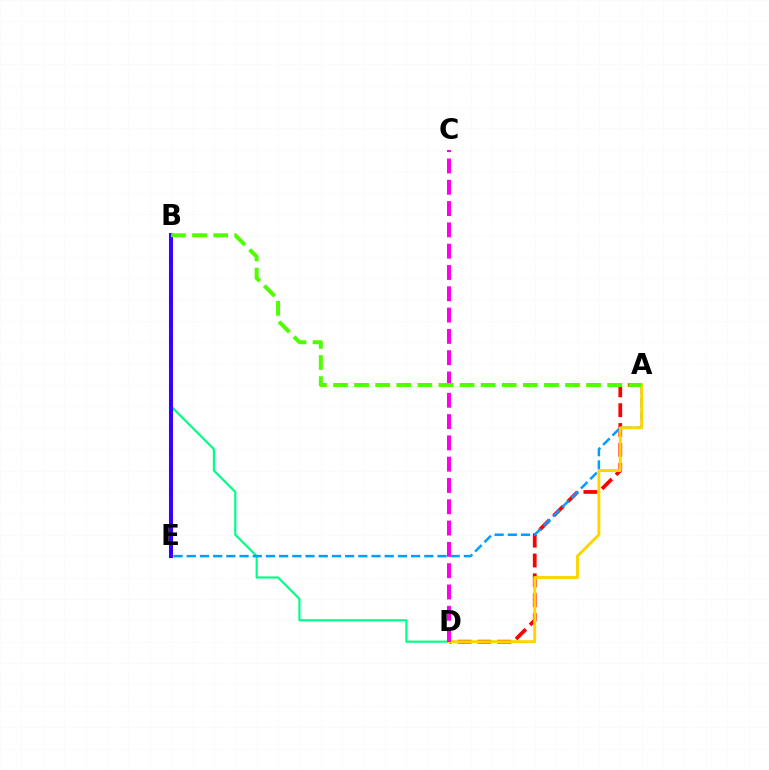{('B', 'D'): [{'color': '#00ff86', 'line_style': 'solid', 'thickness': 1.57}], ('A', 'D'): [{'color': '#ff0000', 'line_style': 'dashed', 'thickness': 2.69}, {'color': '#ffd500', 'line_style': 'solid', 'thickness': 2.09}], ('B', 'E'): [{'color': '#3700ff', 'line_style': 'solid', 'thickness': 2.92}], ('A', 'E'): [{'color': '#009eff', 'line_style': 'dashed', 'thickness': 1.79}], ('C', 'D'): [{'color': '#ff00ed', 'line_style': 'dashed', 'thickness': 2.89}], ('A', 'B'): [{'color': '#4fff00', 'line_style': 'dashed', 'thickness': 2.87}]}